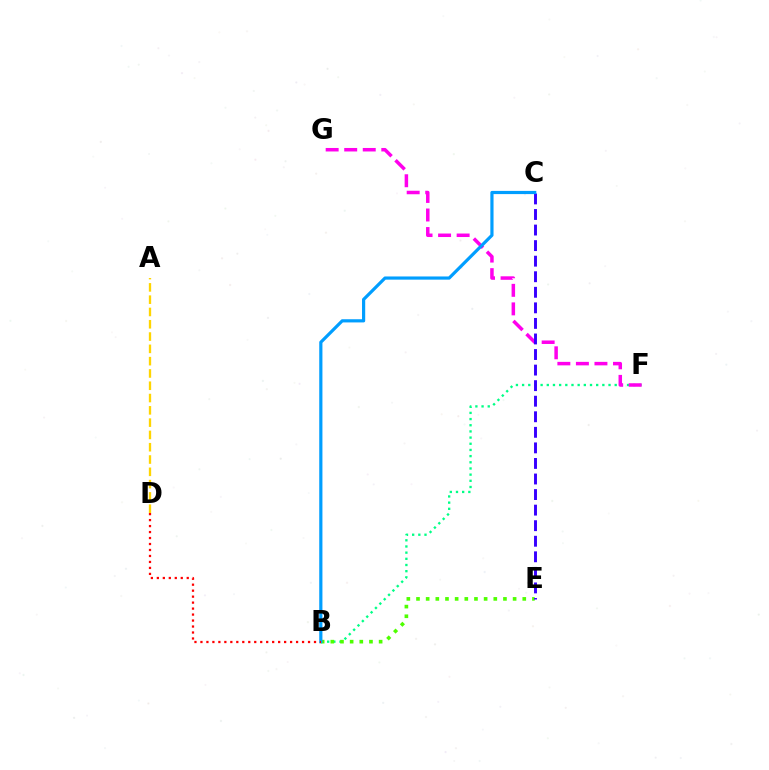{('B', 'F'): [{'color': '#00ff86', 'line_style': 'dotted', 'thickness': 1.68}], ('A', 'D'): [{'color': '#ffd500', 'line_style': 'dashed', 'thickness': 1.67}], ('F', 'G'): [{'color': '#ff00ed', 'line_style': 'dashed', 'thickness': 2.52}], ('B', 'E'): [{'color': '#4fff00', 'line_style': 'dotted', 'thickness': 2.62}], ('C', 'E'): [{'color': '#3700ff', 'line_style': 'dashed', 'thickness': 2.11}], ('B', 'C'): [{'color': '#009eff', 'line_style': 'solid', 'thickness': 2.29}], ('B', 'D'): [{'color': '#ff0000', 'line_style': 'dotted', 'thickness': 1.62}]}